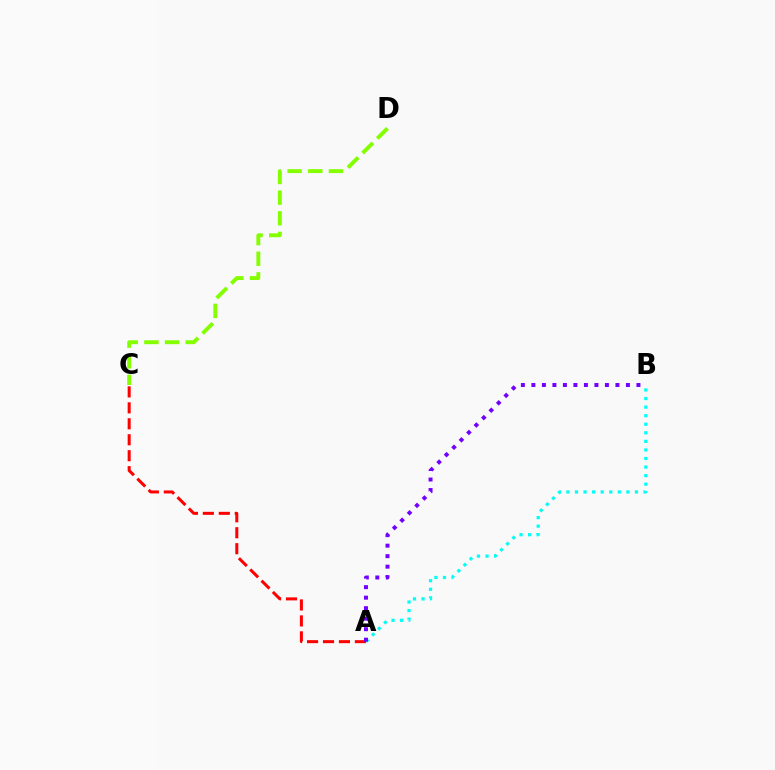{('A', 'B'): [{'color': '#00fff6', 'line_style': 'dotted', 'thickness': 2.33}, {'color': '#7200ff', 'line_style': 'dotted', 'thickness': 2.85}], ('C', 'D'): [{'color': '#84ff00', 'line_style': 'dashed', 'thickness': 2.81}], ('A', 'C'): [{'color': '#ff0000', 'line_style': 'dashed', 'thickness': 2.17}]}